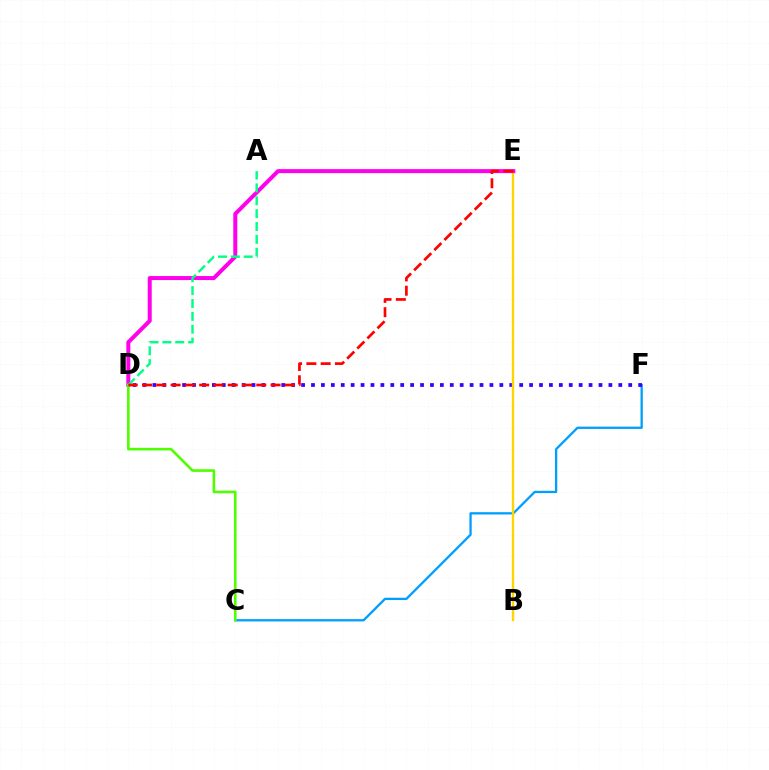{('C', 'F'): [{'color': '#009eff', 'line_style': 'solid', 'thickness': 1.65}], ('D', 'F'): [{'color': '#3700ff', 'line_style': 'dotted', 'thickness': 2.69}], ('B', 'E'): [{'color': '#ffd500', 'line_style': 'solid', 'thickness': 1.7}], ('D', 'E'): [{'color': '#ff00ed', 'line_style': 'solid', 'thickness': 2.88}, {'color': '#ff0000', 'line_style': 'dashed', 'thickness': 1.94}], ('A', 'D'): [{'color': '#00ff86', 'line_style': 'dashed', 'thickness': 1.75}], ('C', 'D'): [{'color': '#4fff00', 'line_style': 'solid', 'thickness': 1.88}]}